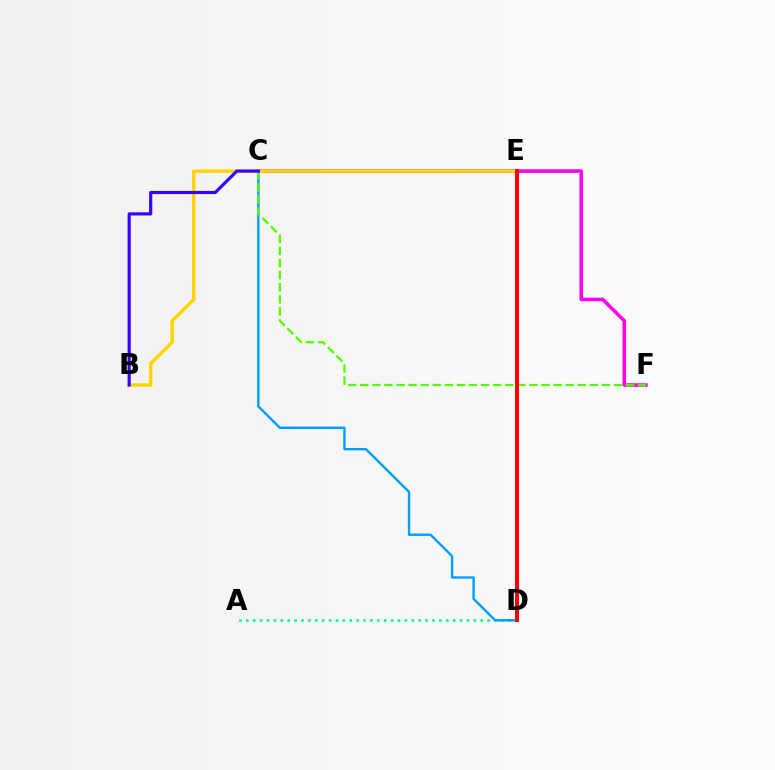{('A', 'D'): [{'color': '#00ff86', 'line_style': 'dotted', 'thickness': 1.87}], ('C', 'F'): [{'color': '#ff00ed', 'line_style': 'solid', 'thickness': 2.56}, {'color': '#4fff00', 'line_style': 'dashed', 'thickness': 1.64}], ('B', 'E'): [{'color': '#ffd500', 'line_style': 'solid', 'thickness': 2.5}], ('C', 'D'): [{'color': '#009eff', 'line_style': 'solid', 'thickness': 1.73}], ('B', 'C'): [{'color': '#3700ff', 'line_style': 'solid', 'thickness': 2.28}], ('D', 'E'): [{'color': '#ff0000', 'line_style': 'solid', 'thickness': 2.88}]}